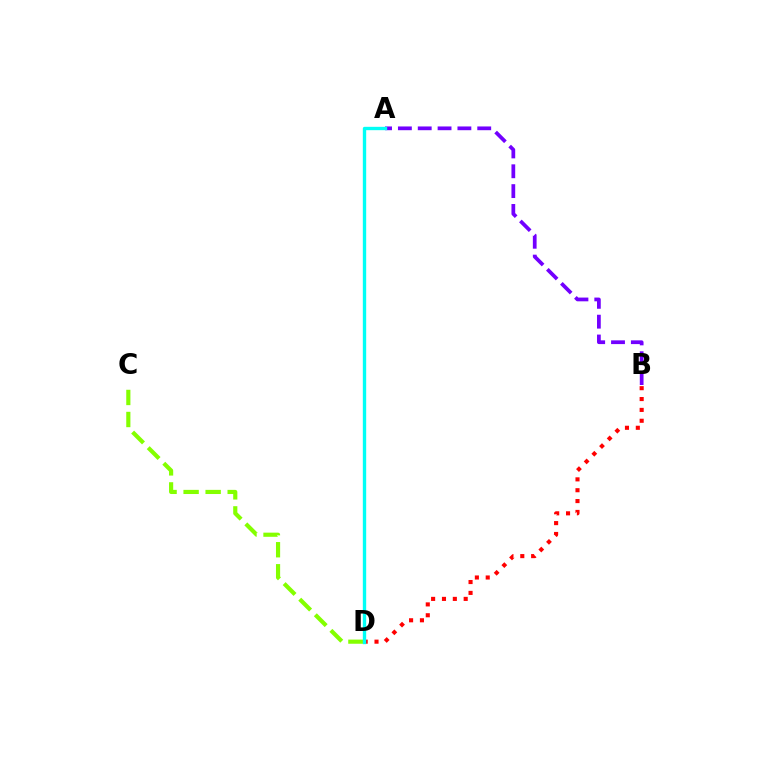{('A', 'B'): [{'color': '#7200ff', 'line_style': 'dashed', 'thickness': 2.69}], ('C', 'D'): [{'color': '#84ff00', 'line_style': 'dashed', 'thickness': 2.99}], ('B', 'D'): [{'color': '#ff0000', 'line_style': 'dotted', 'thickness': 2.95}], ('A', 'D'): [{'color': '#00fff6', 'line_style': 'solid', 'thickness': 2.42}]}